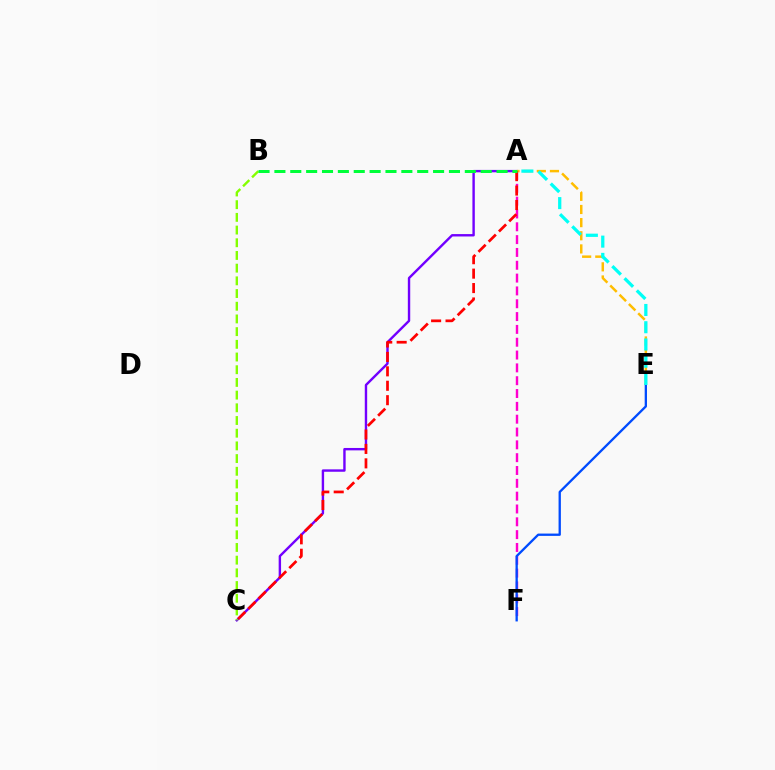{('A', 'C'): [{'color': '#7200ff', 'line_style': 'solid', 'thickness': 1.73}, {'color': '#ff0000', 'line_style': 'dashed', 'thickness': 1.96}], ('A', 'F'): [{'color': '#ff00cf', 'line_style': 'dashed', 'thickness': 1.74}], ('B', 'C'): [{'color': '#84ff00', 'line_style': 'dashed', 'thickness': 1.72}], ('A', 'E'): [{'color': '#ffbd00', 'line_style': 'dashed', 'thickness': 1.79}, {'color': '#00fff6', 'line_style': 'dashed', 'thickness': 2.34}], ('E', 'F'): [{'color': '#004bff', 'line_style': 'solid', 'thickness': 1.66}], ('A', 'B'): [{'color': '#00ff39', 'line_style': 'dashed', 'thickness': 2.16}]}